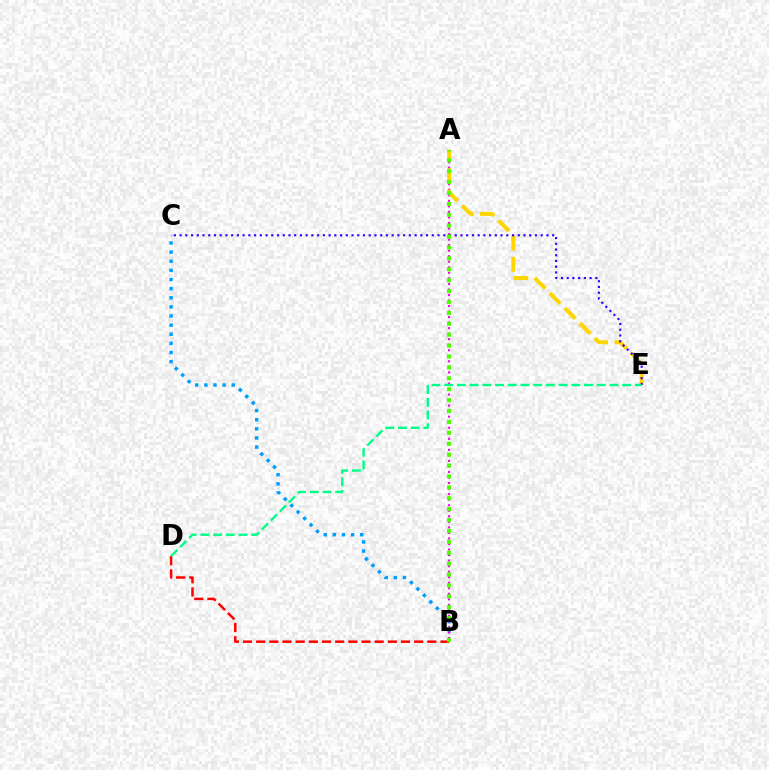{('B', 'C'): [{'color': '#009eff', 'line_style': 'dotted', 'thickness': 2.48}], ('A', 'B'): [{'color': '#ff00ed', 'line_style': 'dotted', 'thickness': 1.5}, {'color': '#4fff00', 'line_style': 'dotted', 'thickness': 2.96}], ('A', 'E'): [{'color': '#ffd500', 'line_style': 'dashed', 'thickness': 2.89}], ('B', 'D'): [{'color': '#ff0000', 'line_style': 'dashed', 'thickness': 1.79}], ('C', 'E'): [{'color': '#3700ff', 'line_style': 'dotted', 'thickness': 1.56}], ('D', 'E'): [{'color': '#00ff86', 'line_style': 'dashed', 'thickness': 1.73}]}